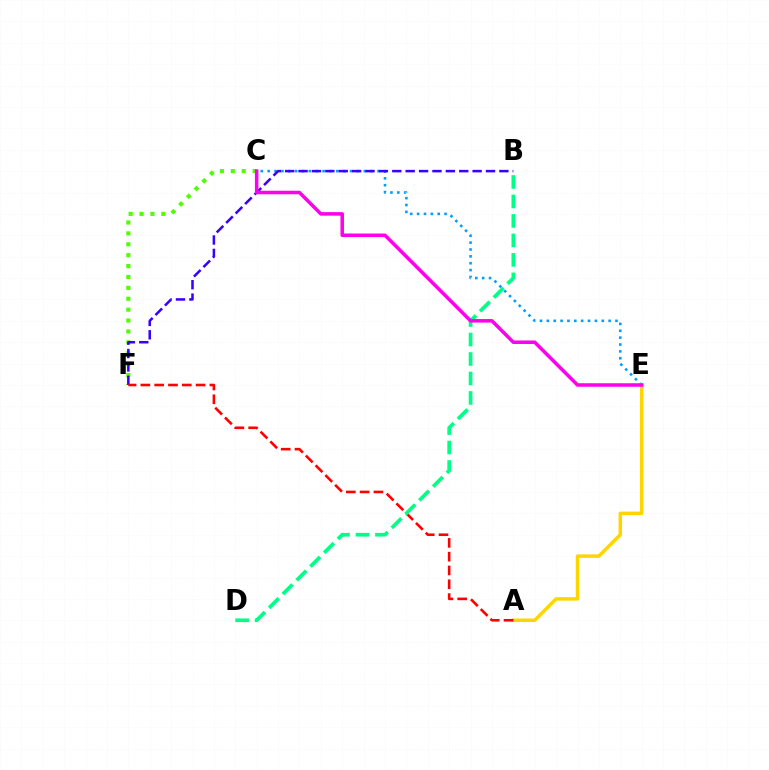{('C', 'F'): [{'color': '#4fff00', 'line_style': 'dotted', 'thickness': 2.96}], ('C', 'E'): [{'color': '#009eff', 'line_style': 'dotted', 'thickness': 1.87}, {'color': '#ff00ed', 'line_style': 'solid', 'thickness': 2.54}], ('A', 'E'): [{'color': '#ffd500', 'line_style': 'solid', 'thickness': 2.51}], ('B', 'F'): [{'color': '#3700ff', 'line_style': 'dashed', 'thickness': 1.82}], ('A', 'F'): [{'color': '#ff0000', 'line_style': 'dashed', 'thickness': 1.88}], ('B', 'D'): [{'color': '#00ff86', 'line_style': 'dashed', 'thickness': 2.65}]}